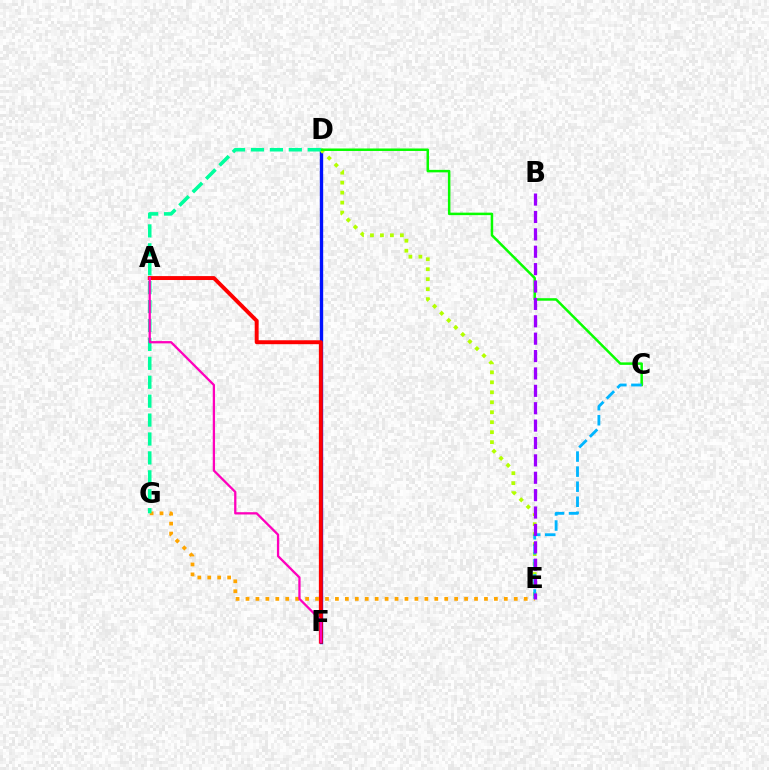{('D', 'F'): [{'color': '#0010ff', 'line_style': 'solid', 'thickness': 2.41}], ('D', 'E'): [{'color': '#b3ff00', 'line_style': 'dotted', 'thickness': 2.71}], ('C', 'D'): [{'color': '#08ff00', 'line_style': 'solid', 'thickness': 1.8}], ('A', 'F'): [{'color': '#ff0000', 'line_style': 'solid', 'thickness': 2.83}, {'color': '#ff00bd', 'line_style': 'solid', 'thickness': 1.65}], ('E', 'G'): [{'color': '#ffa500', 'line_style': 'dotted', 'thickness': 2.7}], ('C', 'E'): [{'color': '#00b5ff', 'line_style': 'dashed', 'thickness': 2.05}], ('D', 'G'): [{'color': '#00ff9d', 'line_style': 'dashed', 'thickness': 2.57}], ('B', 'E'): [{'color': '#9b00ff', 'line_style': 'dashed', 'thickness': 2.36}]}